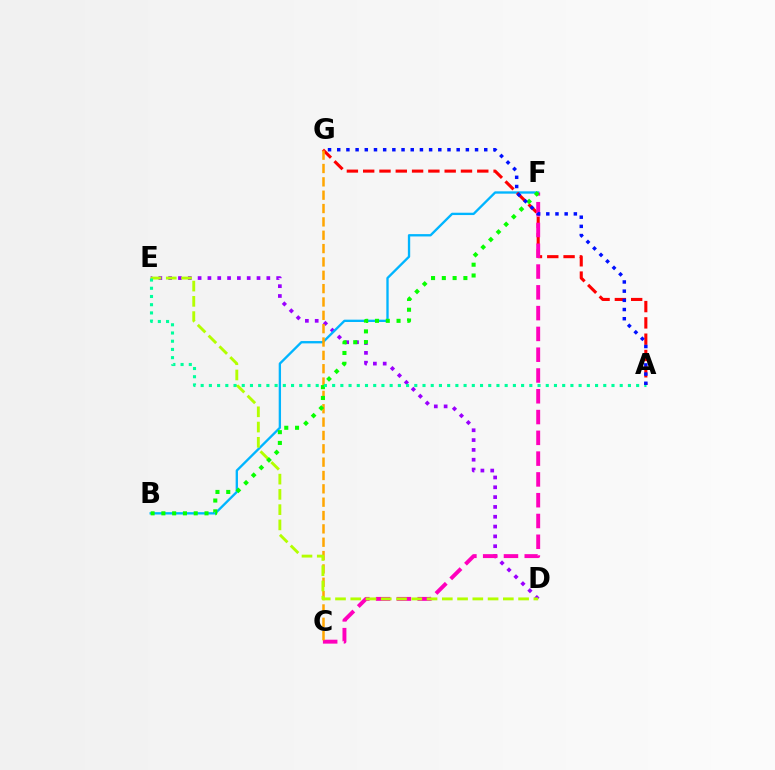{('D', 'E'): [{'color': '#9b00ff', 'line_style': 'dotted', 'thickness': 2.67}, {'color': '#b3ff00', 'line_style': 'dashed', 'thickness': 2.07}], ('B', 'F'): [{'color': '#00b5ff', 'line_style': 'solid', 'thickness': 1.68}, {'color': '#08ff00', 'line_style': 'dotted', 'thickness': 2.93}], ('A', 'G'): [{'color': '#ff0000', 'line_style': 'dashed', 'thickness': 2.21}, {'color': '#0010ff', 'line_style': 'dotted', 'thickness': 2.5}], ('C', 'F'): [{'color': '#ff00bd', 'line_style': 'dashed', 'thickness': 2.82}], ('C', 'G'): [{'color': '#ffa500', 'line_style': 'dashed', 'thickness': 1.81}], ('A', 'E'): [{'color': '#00ff9d', 'line_style': 'dotted', 'thickness': 2.23}]}